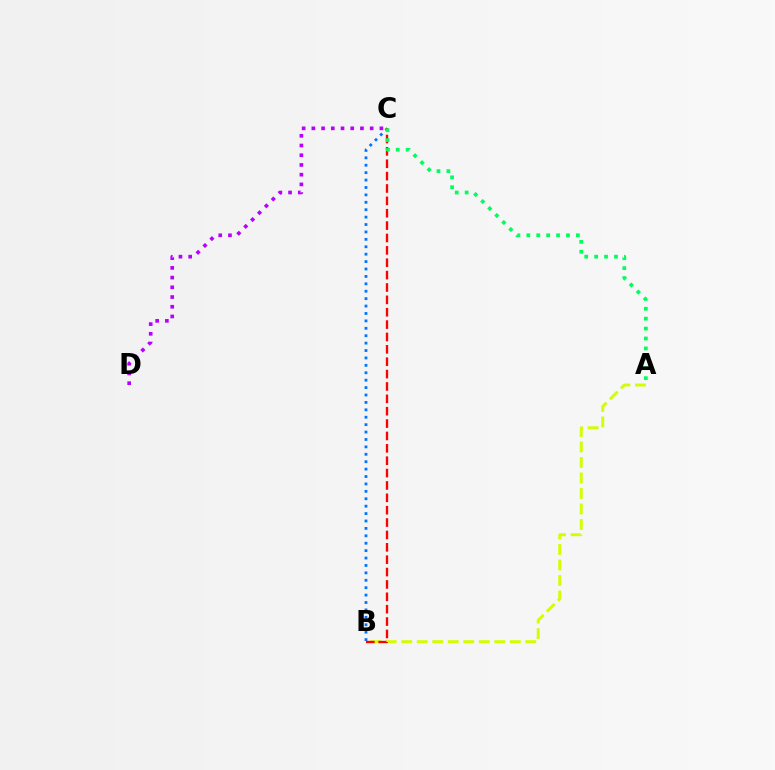{('B', 'C'): [{'color': '#0074ff', 'line_style': 'dotted', 'thickness': 2.01}, {'color': '#ff0000', 'line_style': 'dashed', 'thickness': 1.68}], ('A', 'B'): [{'color': '#d1ff00', 'line_style': 'dashed', 'thickness': 2.11}], ('A', 'C'): [{'color': '#00ff5c', 'line_style': 'dotted', 'thickness': 2.69}], ('C', 'D'): [{'color': '#b900ff', 'line_style': 'dotted', 'thickness': 2.64}]}